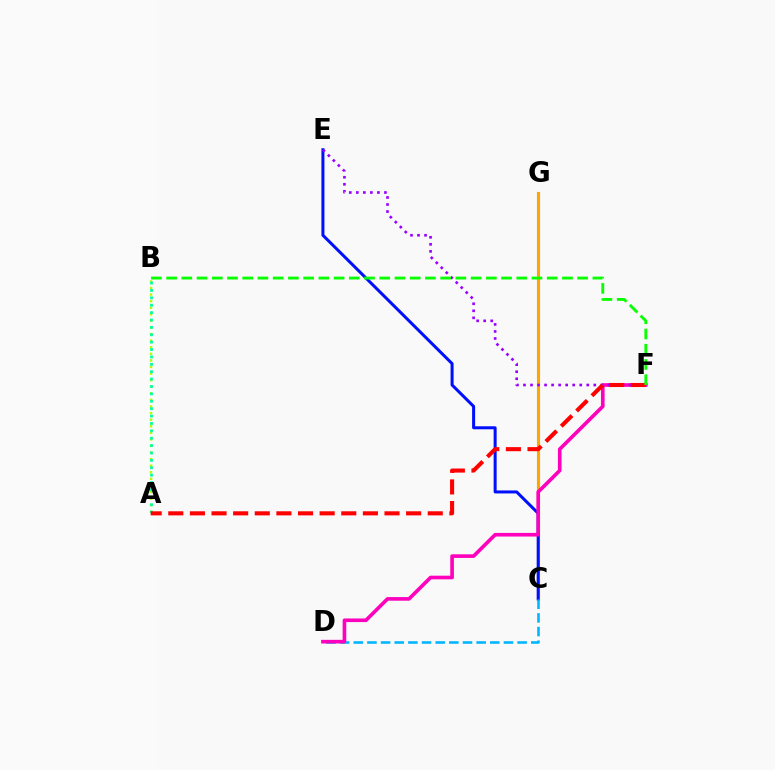{('C', 'G'): [{'color': '#ffa500', 'line_style': 'solid', 'thickness': 2.24}], ('C', 'E'): [{'color': '#0010ff', 'line_style': 'solid', 'thickness': 2.17}], ('C', 'D'): [{'color': '#00b5ff', 'line_style': 'dashed', 'thickness': 1.85}], ('A', 'B'): [{'color': '#b3ff00', 'line_style': 'dotted', 'thickness': 1.79}, {'color': '#00ff9d', 'line_style': 'dotted', 'thickness': 2.01}], ('D', 'F'): [{'color': '#ff00bd', 'line_style': 'solid', 'thickness': 2.62}], ('E', 'F'): [{'color': '#9b00ff', 'line_style': 'dotted', 'thickness': 1.91}], ('A', 'F'): [{'color': '#ff0000', 'line_style': 'dashed', 'thickness': 2.94}], ('B', 'F'): [{'color': '#08ff00', 'line_style': 'dashed', 'thickness': 2.07}]}